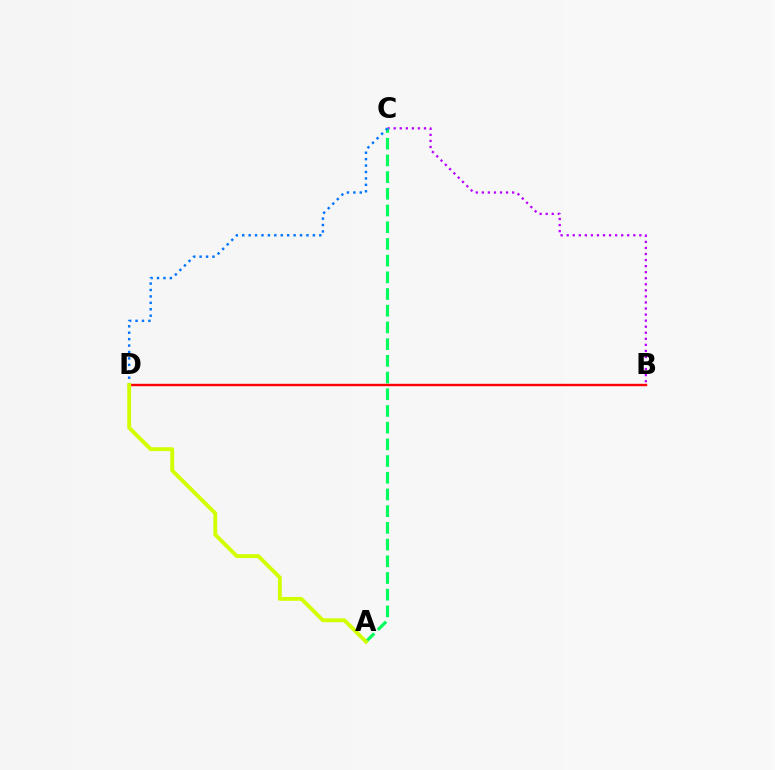{('B', 'C'): [{'color': '#b900ff', 'line_style': 'dotted', 'thickness': 1.65}], ('A', 'C'): [{'color': '#00ff5c', 'line_style': 'dashed', 'thickness': 2.27}], ('C', 'D'): [{'color': '#0074ff', 'line_style': 'dotted', 'thickness': 1.75}], ('B', 'D'): [{'color': '#ff0000', 'line_style': 'solid', 'thickness': 1.72}], ('A', 'D'): [{'color': '#d1ff00', 'line_style': 'solid', 'thickness': 2.77}]}